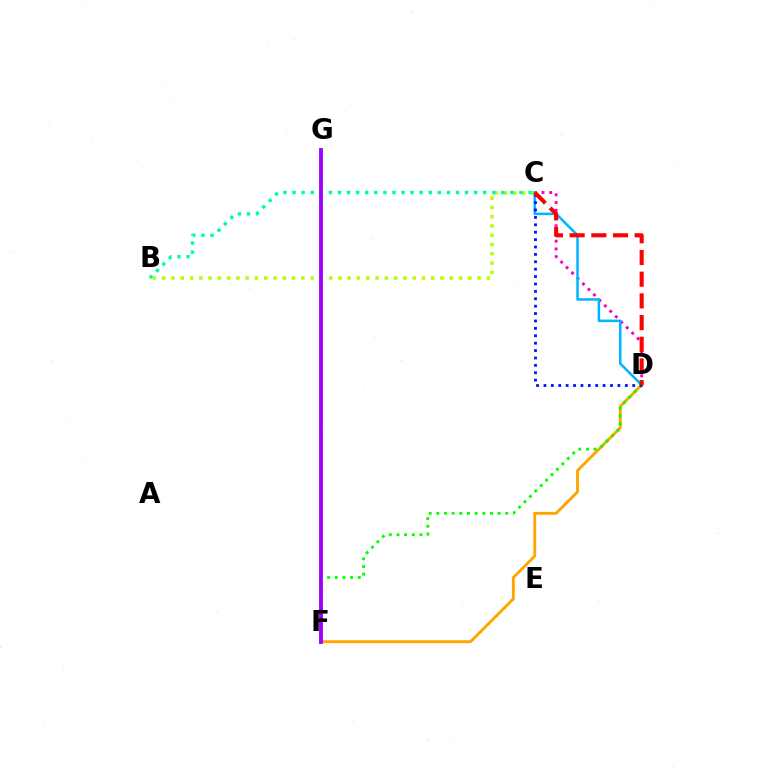{('B', 'C'): [{'color': '#b3ff00', 'line_style': 'dotted', 'thickness': 2.52}, {'color': '#00ff9d', 'line_style': 'dotted', 'thickness': 2.47}], ('C', 'D'): [{'color': '#ff00bd', 'line_style': 'dotted', 'thickness': 2.1}, {'color': '#00b5ff', 'line_style': 'solid', 'thickness': 1.81}, {'color': '#0010ff', 'line_style': 'dotted', 'thickness': 2.01}, {'color': '#ff0000', 'line_style': 'dashed', 'thickness': 2.95}], ('D', 'F'): [{'color': '#ffa500', 'line_style': 'solid', 'thickness': 2.07}, {'color': '#08ff00', 'line_style': 'dotted', 'thickness': 2.08}], ('F', 'G'): [{'color': '#9b00ff', 'line_style': 'solid', 'thickness': 2.75}]}